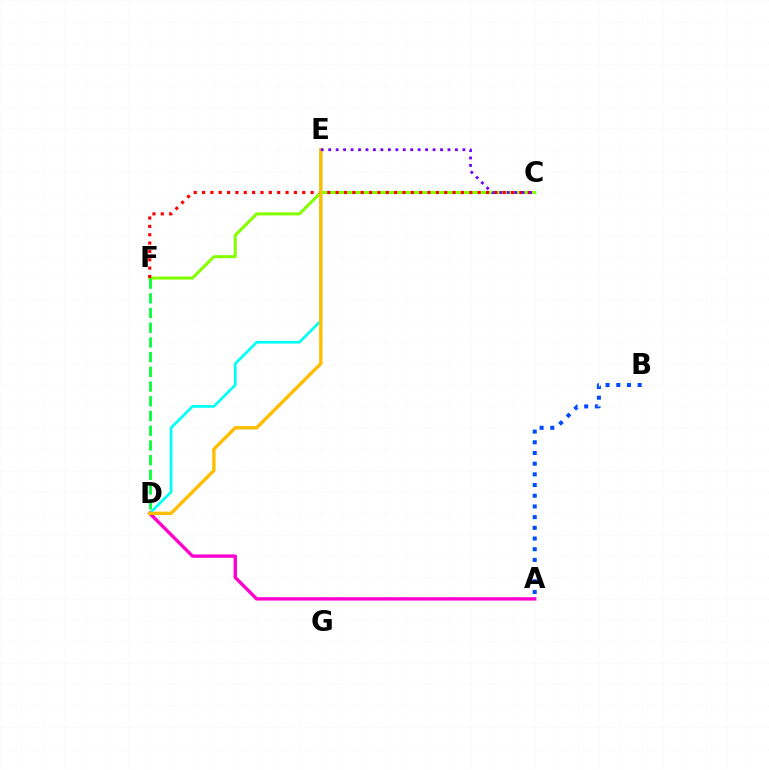{('C', 'F'): [{'color': '#84ff00', 'line_style': 'solid', 'thickness': 2.18}, {'color': '#ff0000', 'line_style': 'dotted', 'thickness': 2.27}], ('D', 'E'): [{'color': '#00fff6', 'line_style': 'solid', 'thickness': 1.95}, {'color': '#ffbd00', 'line_style': 'solid', 'thickness': 2.44}], ('A', 'B'): [{'color': '#004bff', 'line_style': 'dotted', 'thickness': 2.91}], ('D', 'F'): [{'color': '#00ff39', 'line_style': 'dashed', 'thickness': 2.0}], ('A', 'D'): [{'color': '#ff00cf', 'line_style': 'solid', 'thickness': 2.43}], ('C', 'E'): [{'color': '#7200ff', 'line_style': 'dotted', 'thickness': 2.03}]}